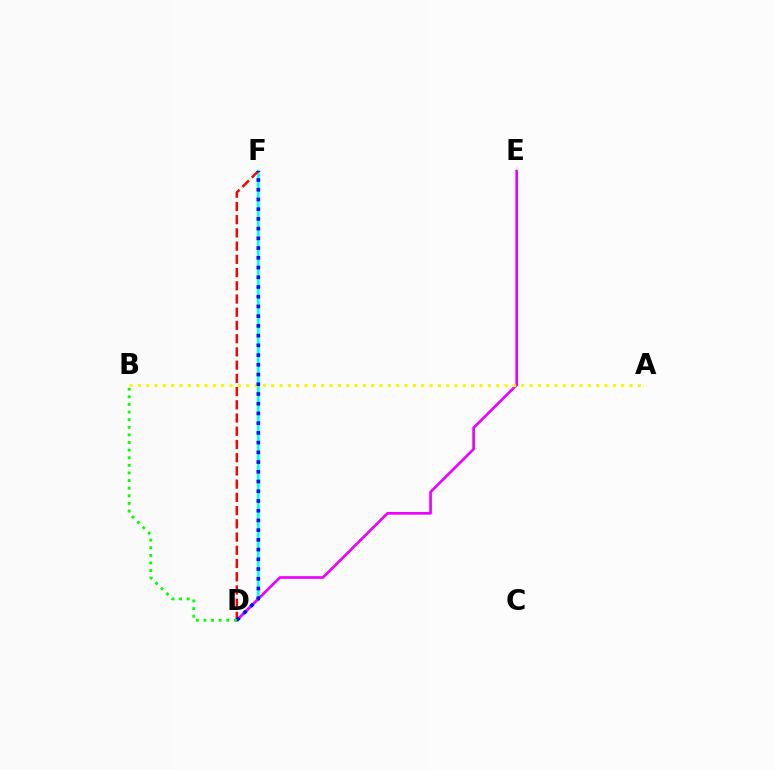{('D', 'F'): [{'color': '#00fff6', 'line_style': 'solid', 'thickness': 2.01}, {'color': '#ff0000', 'line_style': 'dashed', 'thickness': 1.8}, {'color': '#0010ff', 'line_style': 'dotted', 'thickness': 2.64}], ('D', 'E'): [{'color': '#ee00ff', 'line_style': 'solid', 'thickness': 1.91}], ('A', 'B'): [{'color': '#fcf500', 'line_style': 'dotted', 'thickness': 2.26}], ('B', 'D'): [{'color': '#08ff00', 'line_style': 'dotted', 'thickness': 2.07}]}